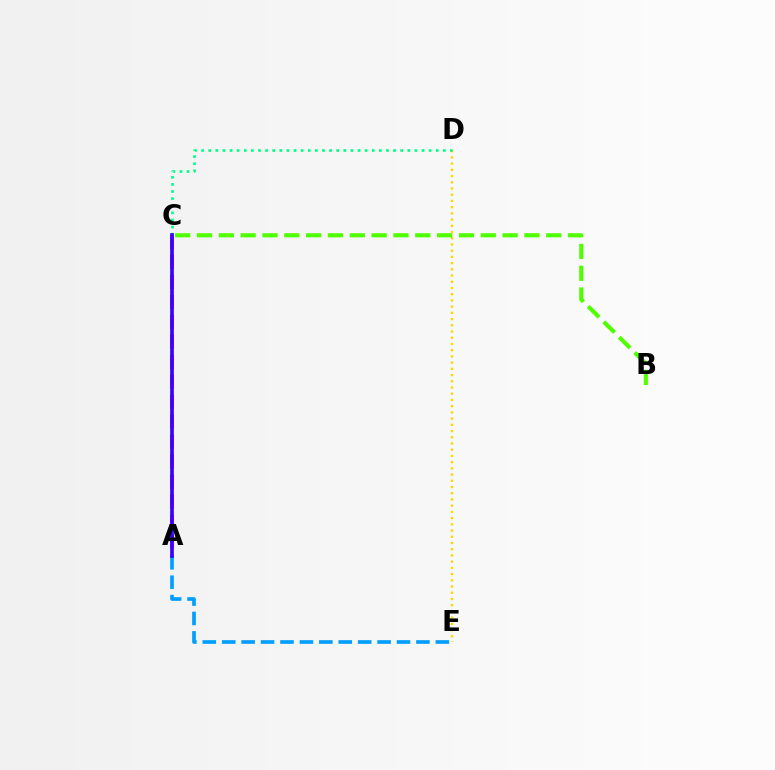{('A', 'C'): [{'color': '#ff0000', 'line_style': 'dotted', 'thickness': 1.62}, {'color': '#ff00ed', 'line_style': 'dashed', 'thickness': 2.71}, {'color': '#3700ff', 'line_style': 'solid', 'thickness': 2.63}], ('D', 'E'): [{'color': '#ffd500', 'line_style': 'dotted', 'thickness': 1.69}], ('A', 'E'): [{'color': '#009eff', 'line_style': 'dashed', 'thickness': 2.64}], ('B', 'C'): [{'color': '#4fff00', 'line_style': 'dashed', 'thickness': 2.97}], ('C', 'D'): [{'color': '#00ff86', 'line_style': 'dotted', 'thickness': 1.93}]}